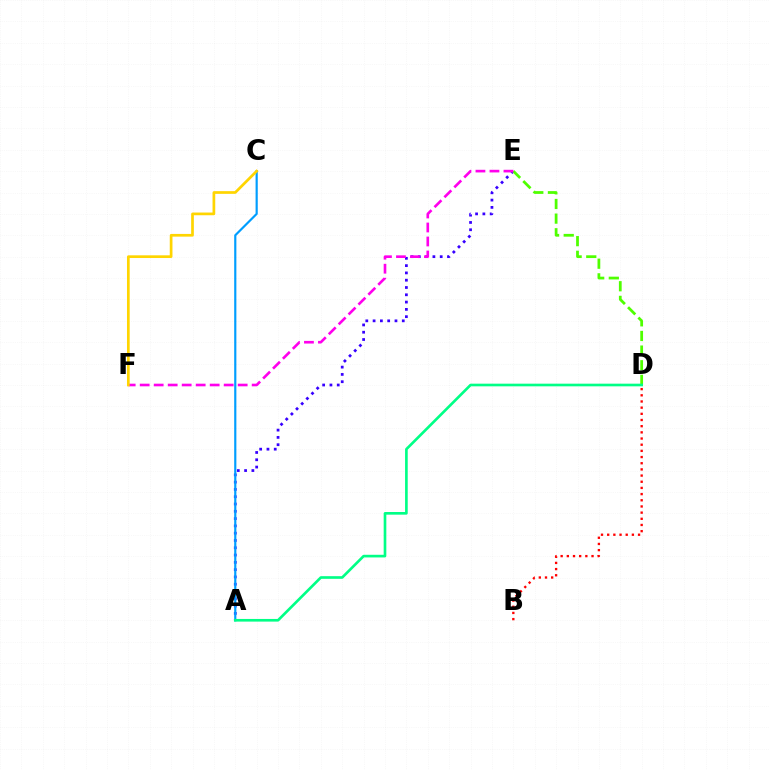{('B', 'D'): [{'color': '#ff0000', 'line_style': 'dotted', 'thickness': 1.68}], ('A', 'E'): [{'color': '#3700ff', 'line_style': 'dotted', 'thickness': 1.98}], ('D', 'E'): [{'color': '#4fff00', 'line_style': 'dashed', 'thickness': 1.99}], ('E', 'F'): [{'color': '#ff00ed', 'line_style': 'dashed', 'thickness': 1.9}], ('A', 'C'): [{'color': '#009eff', 'line_style': 'solid', 'thickness': 1.57}], ('C', 'F'): [{'color': '#ffd500', 'line_style': 'solid', 'thickness': 1.95}], ('A', 'D'): [{'color': '#00ff86', 'line_style': 'solid', 'thickness': 1.91}]}